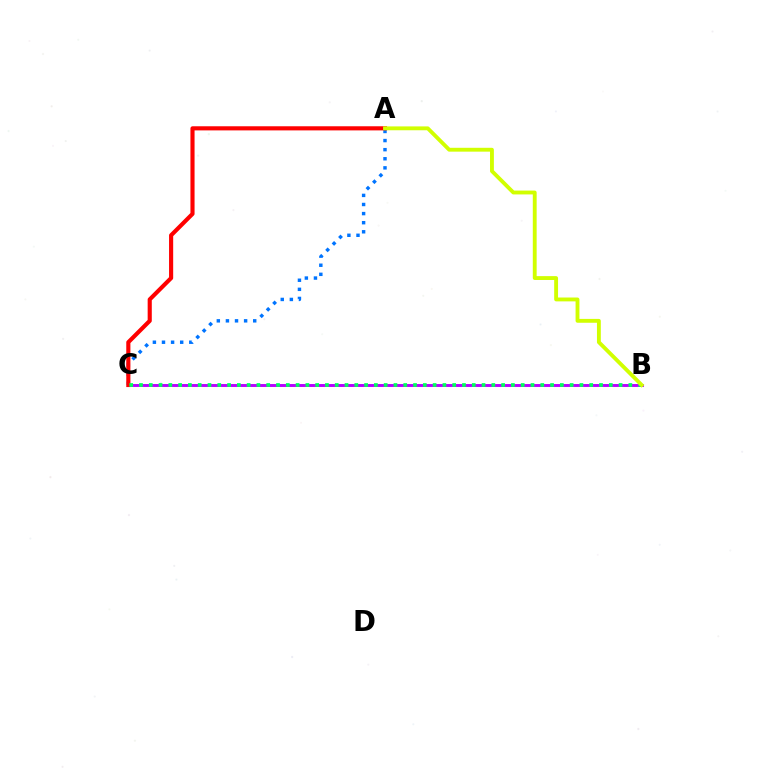{('B', 'C'): [{'color': '#b900ff', 'line_style': 'solid', 'thickness': 2.1}, {'color': '#00ff5c', 'line_style': 'dotted', 'thickness': 2.66}], ('A', 'C'): [{'color': '#0074ff', 'line_style': 'dotted', 'thickness': 2.47}, {'color': '#ff0000', 'line_style': 'solid', 'thickness': 2.97}], ('A', 'B'): [{'color': '#d1ff00', 'line_style': 'solid', 'thickness': 2.78}]}